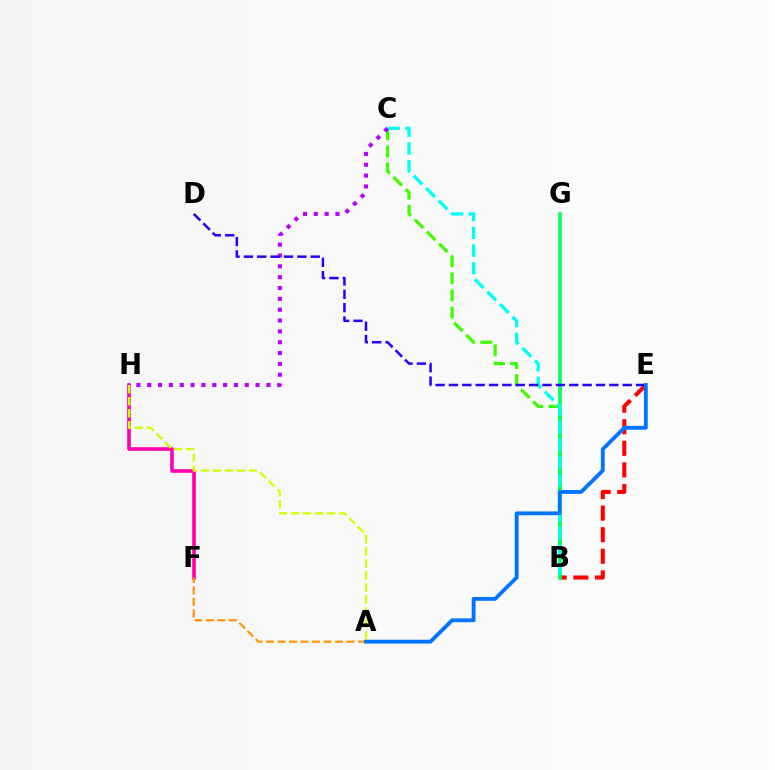{('B', 'C'): [{'color': '#3dff00', 'line_style': 'dashed', 'thickness': 2.32}, {'color': '#00fff6', 'line_style': 'dashed', 'thickness': 2.4}], ('B', 'E'): [{'color': '#ff0000', 'line_style': 'dashed', 'thickness': 2.93}], ('F', 'H'): [{'color': '#ff00ac', 'line_style': 'solid', 'thickness': 2.6}], ('B', 'G'): [{'color': '#00ff5c', 'line_style': 'solid', 'thickness': 2.58}], ('C', 'H'): [{'color': '#b900ff', 'line_style': 'dotted', 'thickness': 2.94}], ('A', 'F'): [{'color': '#ff9400', 'line_style': 'dashed', 'thickness': 1.56}], ('D', 'E'): [{'color': '#2500ff', 'line_style': 'dashed', 'thickness': 1.82}], ('A', 'H'): [{'color': '#d1ff00', 'line_style': 'dashed', 'thickness': 1.64}], ('A', 'E'): [{'color': '#0074ff', 'line_style': 'solid', 'thickness': 2.76}]}